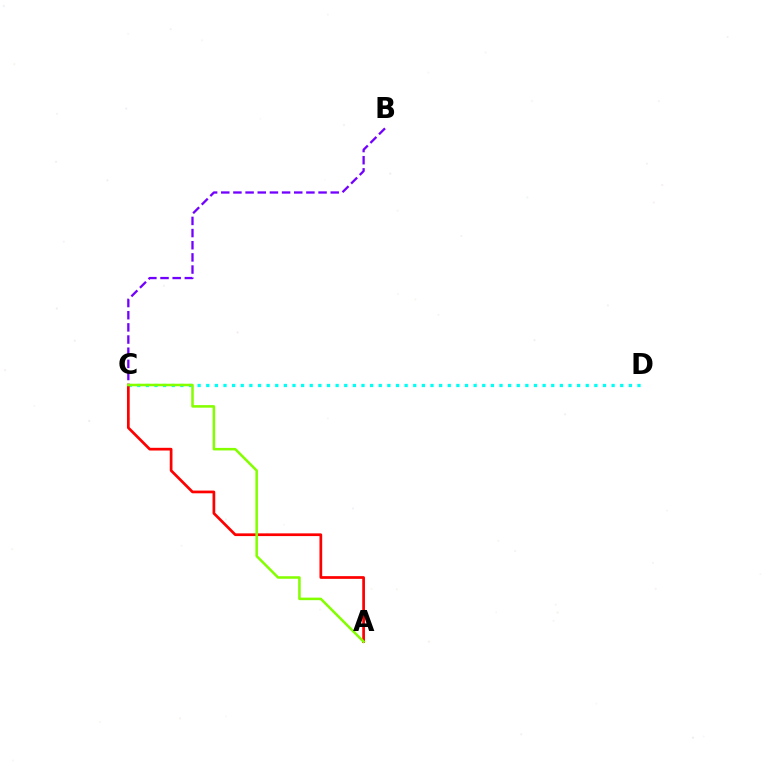{('C', 'D'): [{'color': '#00fff6', 'line_style': 'dotted', 'thickness': 2.34}], ('A', 'C'): [{'color': '#ff0000', 'line_style': 'solid', 'thickness': 1.96}, {'color': '#84ff00', 'line_style': 'solid', 'thickness': 1.83}], ('B', 'C'): [{'color': '#7200ff', 'line_style': 'dashed', 'thickness': 1.65}]}